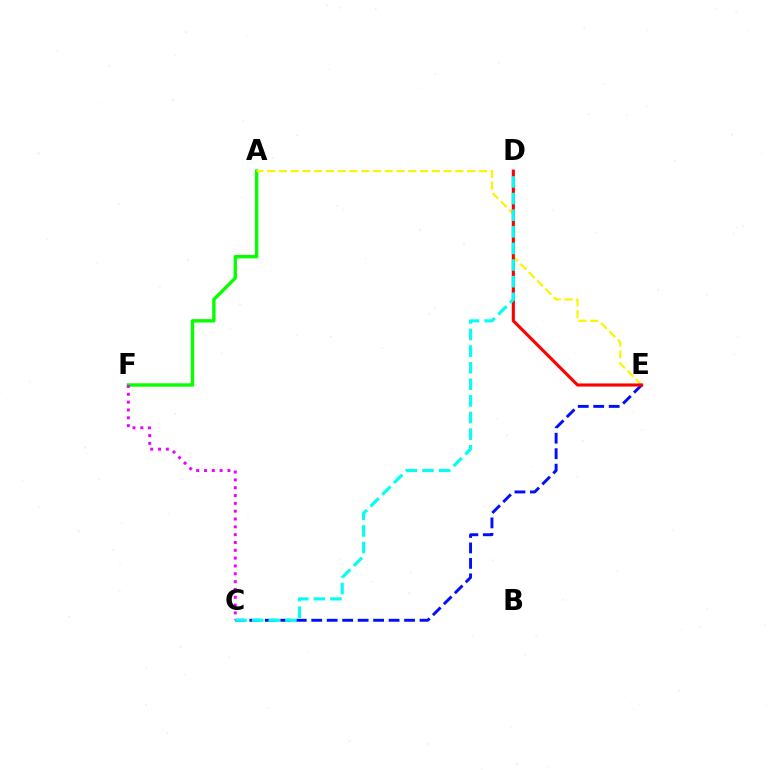{('A', 'F'): [{'color': '#08ff00', 'line_style': 'solid', 'thickness': 2.45}], ('C', 'E'): [{'color': '#0010ff', 'line_style': 'dashed', 'thickness': 2.1}], ('C', 'F'): [{'color': '#ee00ff', 'line_style': 'dotted', 'thickness': 2.13}], ('A', 'E'): [{'color': '#fcf500', 'line_style': 'dashed', 'thickness': 1.6}], ('D', 'E'): [{'color': '#ff0000', 'line_style': 'solid', 'thickness': 2.24}], ('C', 'D'): [{'color': '#00fff6', 'line_style': 'dashed', 'thickness': 2.26}]}